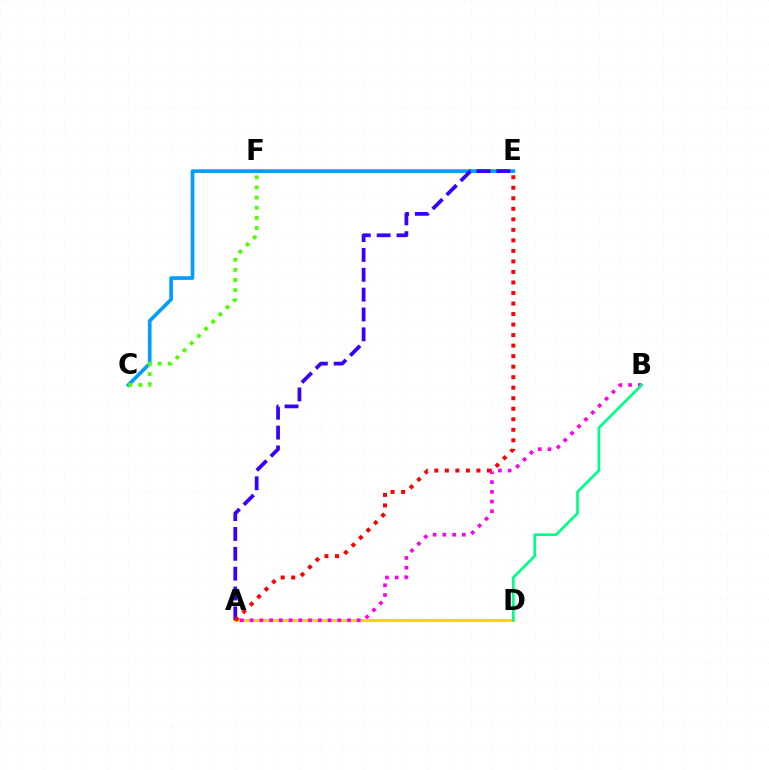{('A', 'D'): [{'color': '#ffd500', 'line_style': 'solid', 'thickness': 2.17}], ('C', 'E'): [{'color': '#009eff', 'line_style': 'solid', 'thickness': 2.63}], ('A', 'E'): [{'color': '#3700ff', 'line_style': 'dashed', 'thickness': 2.7}, {'color': '#ff0000', 'line_style': 'dotted', 'thickness': 2.86}], ('A', 'B'): [{'color': '#ff00ed', 'line_style': 'dotted', 'thickness': 2.65}], ('B', 'D'): [{'color': '#00ff86', 'line_style': 'solid', 'thickness': 1.94}], ('C', 'F'): [{'color': '#4fff00', 'line_style': 'dotted', 'thickness': 2.76}]}